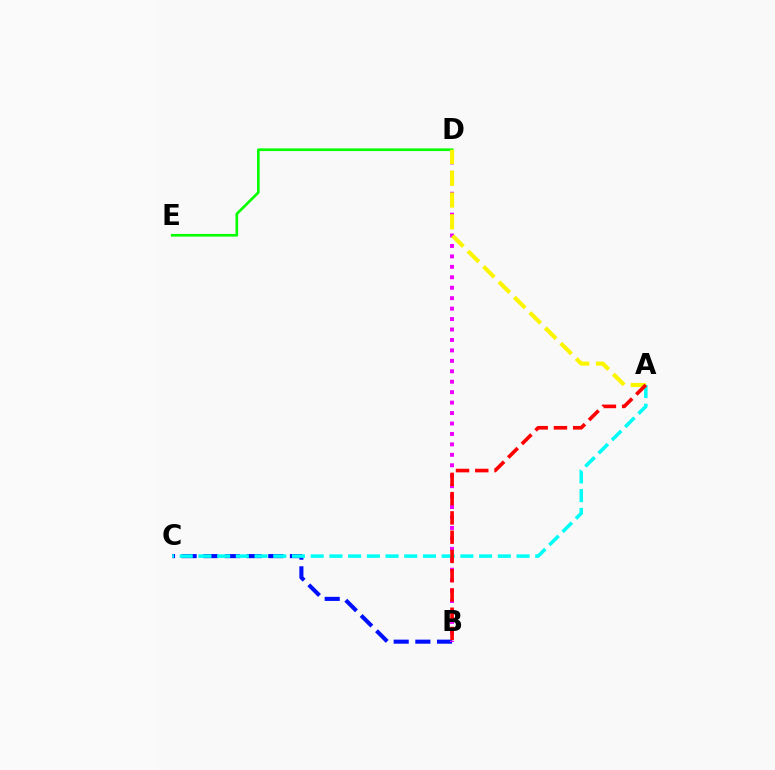{('B', 'C'): [{'color': '#0010ff', 'line_style': 'dashed', 'thickness': 2.94}], ('B', 'D'): [{'color': '#ee00ff', 'line_style': 'dotted', 'thickness': 2.84}], ('D', 'E'): [{'color': '#08ff00', 'line_style': 'solid', 'thickness': 1.92}], ('A', 'C'): [{'color': '#00fff6', 'line_style': 'dashed', 'thickness': 2.54}], ('A', 'D'): [{'color': '#fcf500', 'line_style': 'dashed', 'thickness': 2.96}], ('A', 'B'): [{'color': '#ff0000', 'line_style': 'dashed', 'thickness': 2.62}]}